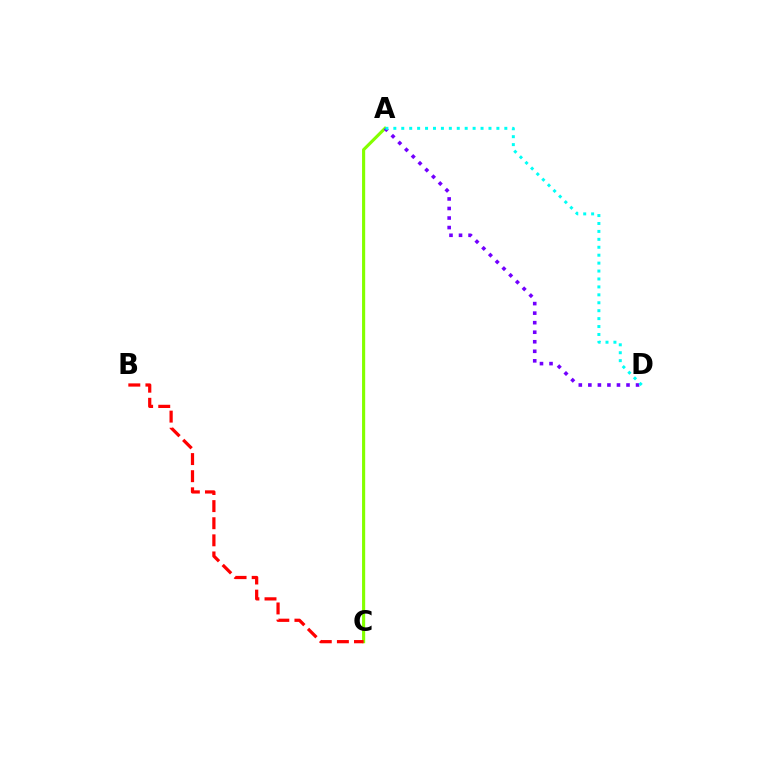{('A', 'C'): [{'color': '#84ff00', 'line_style': 'solid', 'thickness': 2.25}], ('A', 'D'): [{'color': '#7200ff', 'line_style': 'dotted', 'thickness': 2.59}, {'color': '#00fff6', 'line_style': 'dotted', 'thickness': 2.15}], ('B', 'C'): [{'color': '#ff0000', 'line_style': 'dashed', 'thickness': 2.32}]}